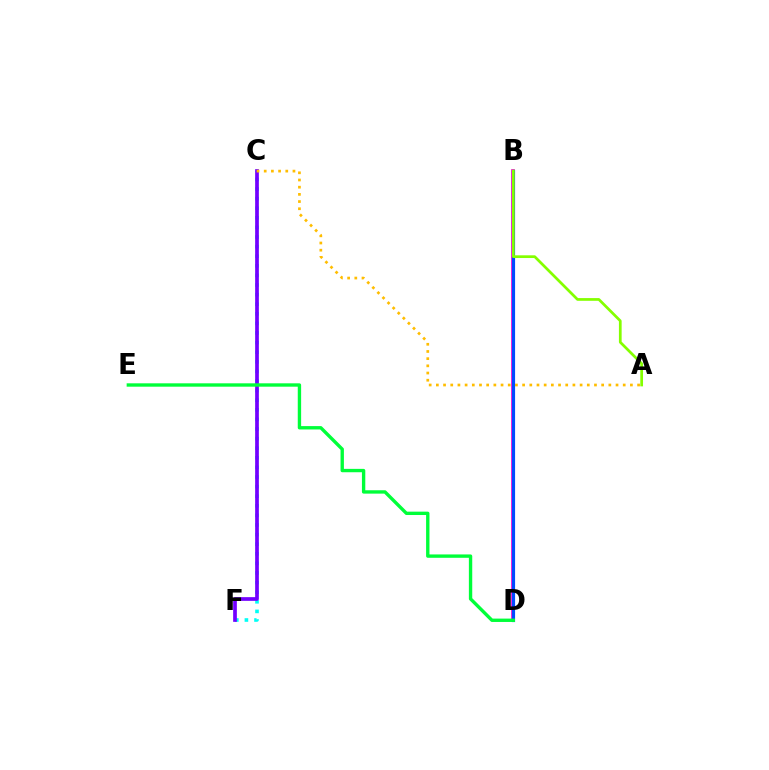{('C', 'F'): [{'color': '#00fff6', 'line_style': 'dotted', 'thickness': 2.61}, {'color': '#7200ff', 'line_style': 'solid', 'thickness': 2.66}], ('B', 'D'): [{'color': '#ff0000', 'line_style': 'dotted', 'thickness': 1.54}, {'color': '#ff00cf', 'line_style': 'solid', 'thickness': 2.64}, {'color': '#004bff', 'line_style': 'solid', 'thickness': 2.28}], ('D', 'E'): [{'color': '#00ff39', 'line_style': 'solid', 'thickness': 2.42}], ('A', 'C'): [{'color': '#ffbd00', 'line_style': 'dotted', 'thickness': 1.95}], ('A', 'B'): [{'color': '#84ff00', 'line_style': 'solid', 'thickness': 1.96}]}